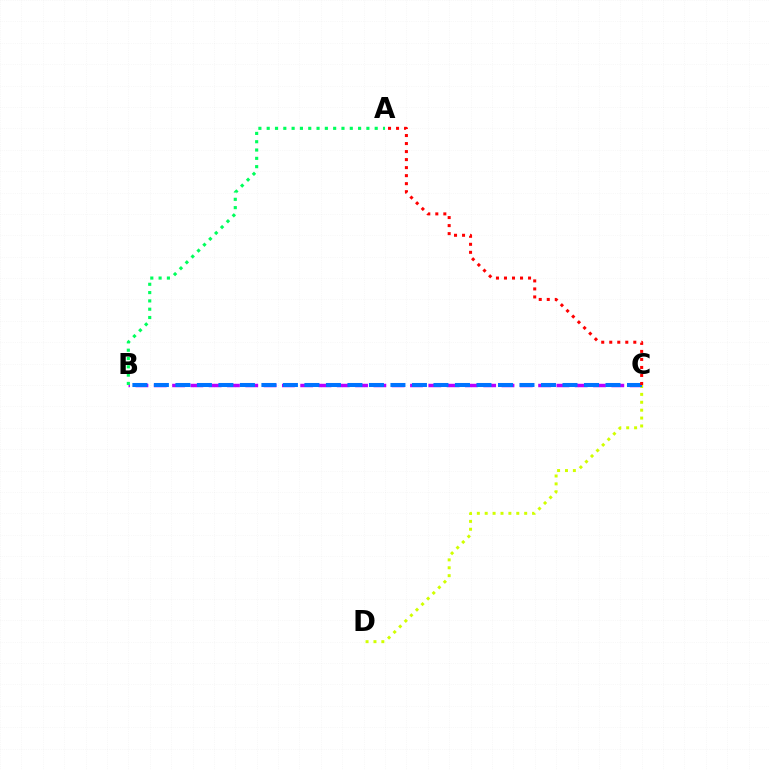{('B', 'C'): [{'color': '#b900ff', 'line_style': 'dashed', 'thickness': 2.49}, {'color': '#0074ff', 'line_style': 'dashed', 'thickness': 2.92}], ('C', 'D'): [{'color': '#d1ff00', 'line_style': 'dotted', 'thickness': 2.14}], ('A', 'C'): [{'color': '#ff0000', 'line_style': 'dotted', 'thickness': 2.18}], ('A', 'B'): [{'color': '#00ff5c', 'line_style': 'dotted', 'thickness': 2.26}]}